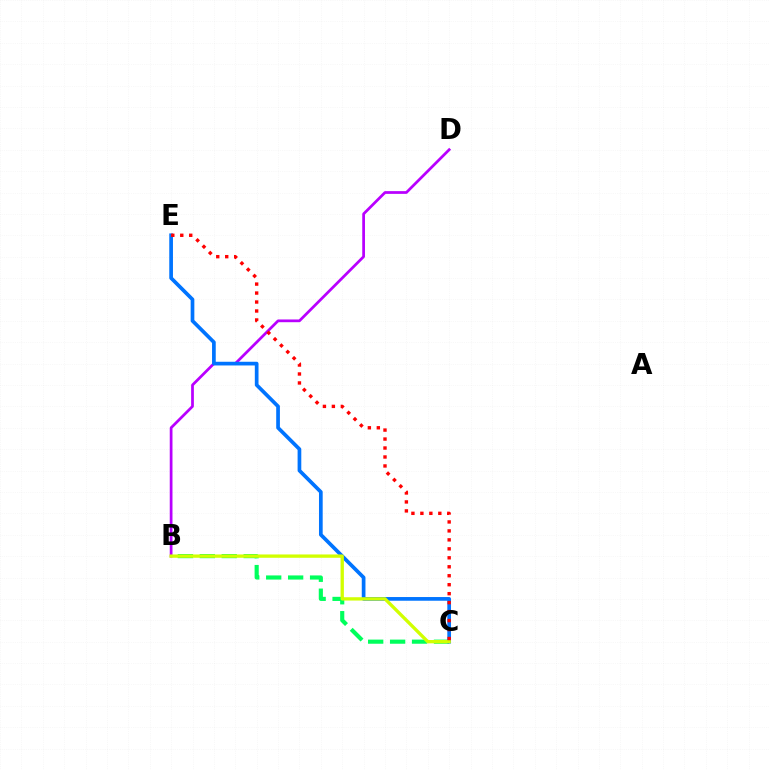{('B', 'D'): [{'color': '#b900ff', 'line_style': 'solid', 'thickness': 1.97}], ('B', 'C'): [{'color': '#00ff5c', 'line_style': 'dashed', 'thickness': 2.98}, {'color': '#d1ff00', 'line_style': 'solid', 'thickness': 2.4}], ('C', 'E'): [{'color': '#0074ff', 'line_style': 'solid', 'thickness': 2.66}, {'color': '#ff0000', 'line_style': 'dotted', 'thickness': 2.44}]}